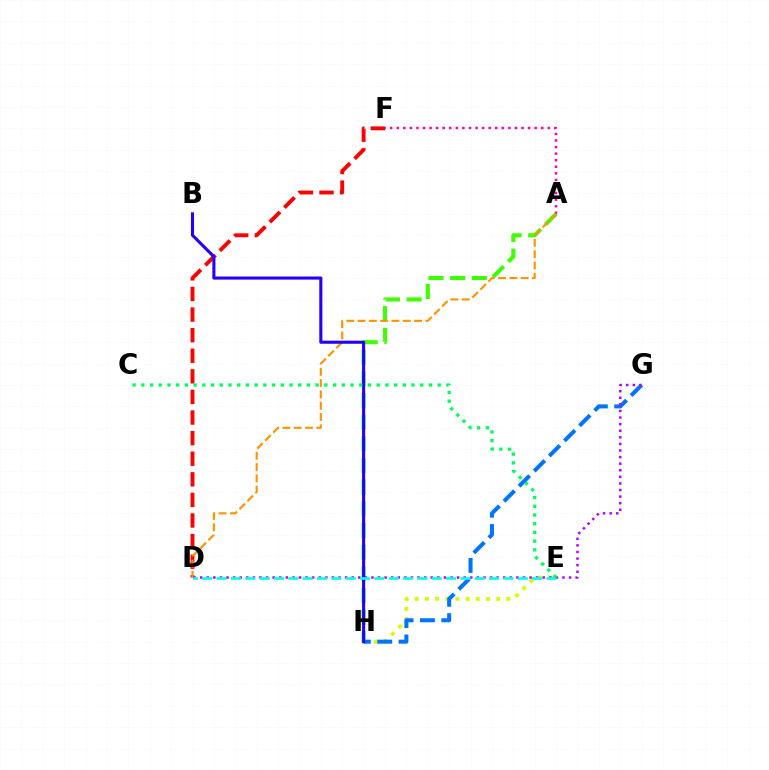{('A', 'F'): [{'color': '#ff00ac', 'line_style': 'dotted', 'thickness': 1.78}], ('D', 'F'): [{'color': '#ff0000', 'line_style': 'dashed', 'thickness': 2.8}], ('A', 'H'): [{'color': '#3dff00', 'line_style': 'dashed', 'thickness': 2.94}], ('E', 'H'): [{'color': '#d1ff00', 'line_style': 'dotted', 'thickness': 2.77}], ('A', 'D'): [{'color': '#ff9400', 'line_style': 'dashed', 'thickness': 1.54}], ('G', 'H'): [{'color': '#0074ff', 'line_style': 'dashed', 'thickness': 2.9}], ('D', 'G'): [{'color': '#b900ff', 'line_style': 'dotted', 'thickness': 1.79}], ('B', 'H'): [{'color': '#2500ff', 'line_style': 'solid', 'thickness': 2.22}], ('D', 'E'): [{'color': '#00fff6', 'line_style': 'dashed', 'thickness': 1.95}], ('C', 'E'): [{'color': '#00ff5c', 'line_style': 'dotted', 'thickness': 2.37}]}